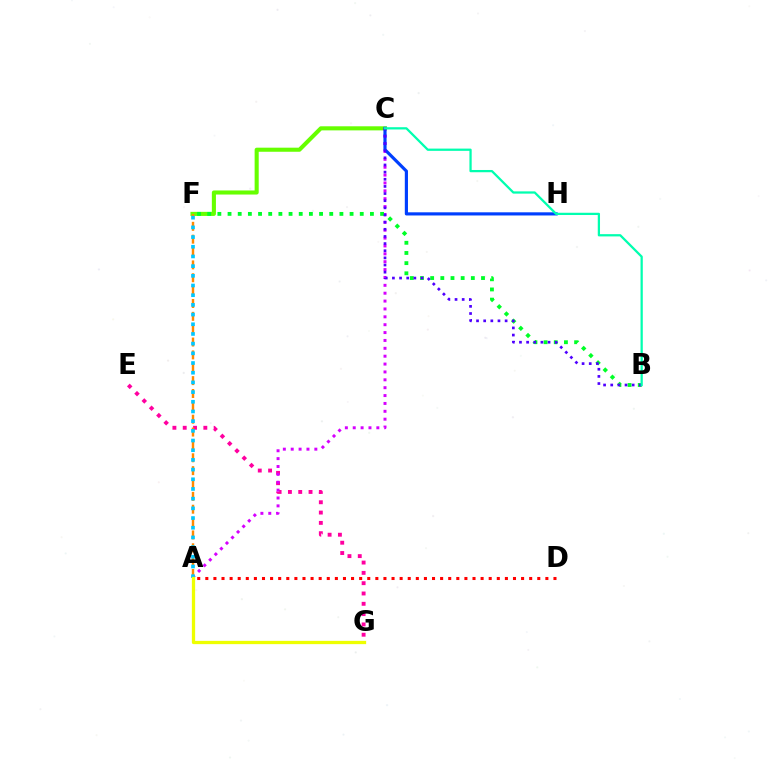{('A', 'D'): [{'color': '#ff0000', 'line_style': 'dotted', 'thickness': 2.2}], ('C', 'F'): [{'color': '#66ff00', 'line_style': 'solid', 'thickness': 2.94}], ('E', 'G'): [{'color': '#ff00a0', 'line_style': 'dotted', 'thickness': 2.8}], ('A', 'C'): [{'color': '#d600ff', 'line_style': 'dotted', 'thickness': 2.14}], ('A', 'F'): [{'color': '#ff8800', 'line_style': 'dashed', 'thickness': 1.75}, {'color': '#00c7ff', 'line_style': 'dotted', 'thickness': 2.63}], ('B', 'F'): [{'color': '#00ff27', 'line_style': 'dotted', 'thickness': 2.76}], ('A', 'G'): [{'color': '#eeff00', 'line_style': 'solid', 'thickness': 2.36}], ('C', 'H'): [{'color': '#003fff', 'line_style': 'solid', 'thickness': 2.28}], ('B', 'C'): [{'color': '#4f00ff', 'line_style': 'dotted', 'thickness': 1.94}, {'color': '#00ffaf', 'line_style': 'solid', 'thickness': 1.62}]}